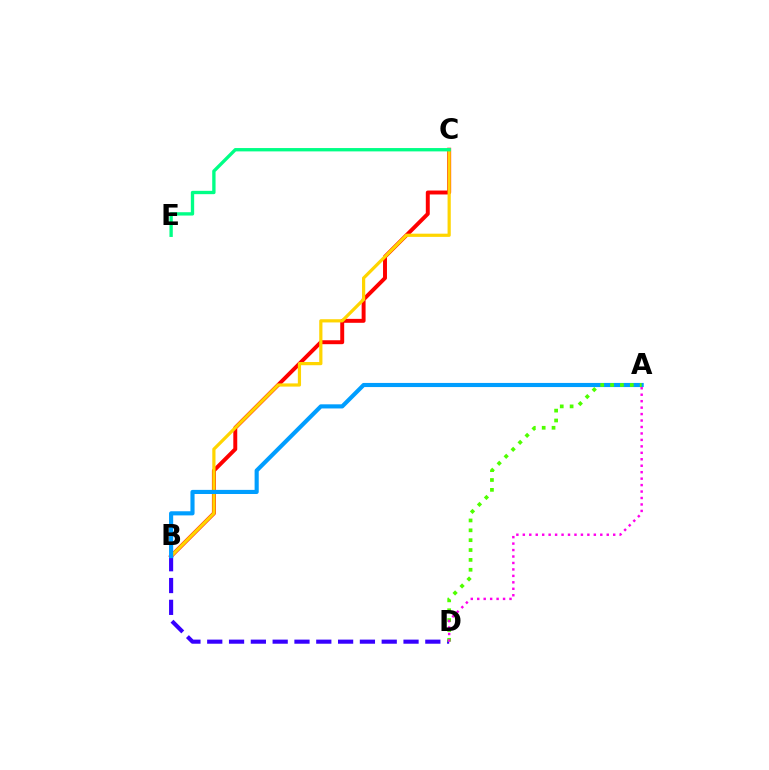{('B', 'C'): [{'color': '#ff0000', 'line_style': 'solid', 'thickness': 2.83}, {'color': '#ffd500', 'line_style': 'solid', 'thickness': 2.31}], ('B', 'D'): [{'color': '#3700ff', 'line_style': 'dashed', 'thickness': 2.96}], ('C', 'E'): [{'color': '#00ff86', 'line_style': 'solid', 'thickness': 2.4}], ('A', 'B'): [{'color': '#009eff', 'line_style': 'solid', 'thickness': 2.97}], ('A', 'D'): [{'color': '#4fff00', 'line_style': 'dotted', 'thickness': 2.68}, {'color': '#ff00ed', 'line_style': 'dotted', 'thickness': 1.75}]}